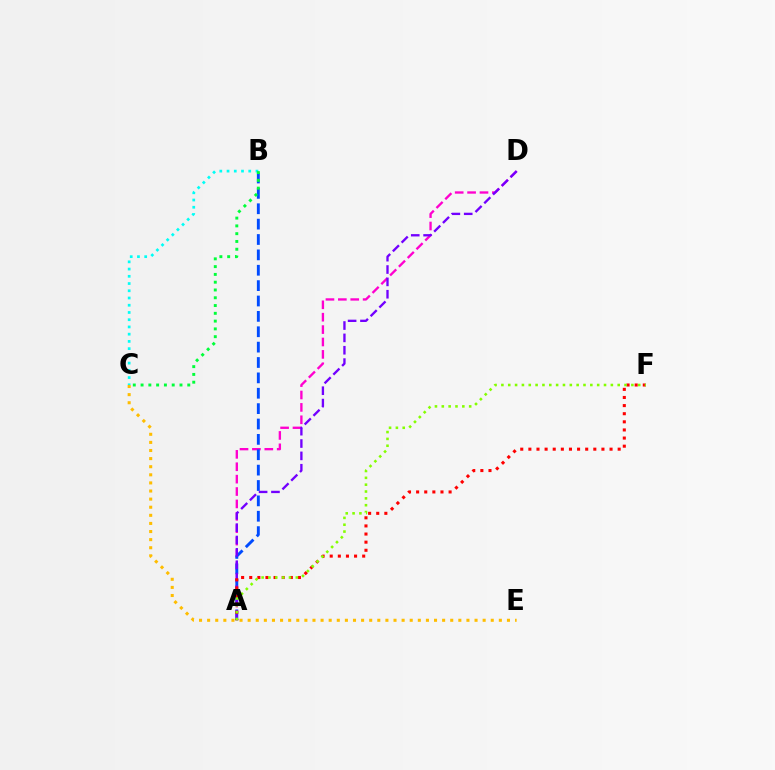{('A', 'D'): [{'color': '#ff00cf', 'line_style': 'dashed', 'thickness': 1.68}, {'color': '#7200ff', 'line_style': 'dashed', 'thickness': 1.68}], ('A', 'B'): [{'color': '#004bff', 'line_style': 'dashed', 'thickness': 2.09}], ('B', 'C'): [{'color': '#00fff6', 'line_style': 'dotted', 'thickness': 1.97}, {'color': '#00ff39', 'line_style': 'dotted', 'thickness': 2.11}], ('A', 'F'): [{'color': '#ff0000', 'line_style': 'dotted', 'thickness': 2.21}, {'color': '#84ff00', 'line_style': 'dotted', 'thickness': 1.86}], ('C', 'E'): [{'color': '#ffbd00', 'line_style': 'dotted', 'thickness': 2.2}]}